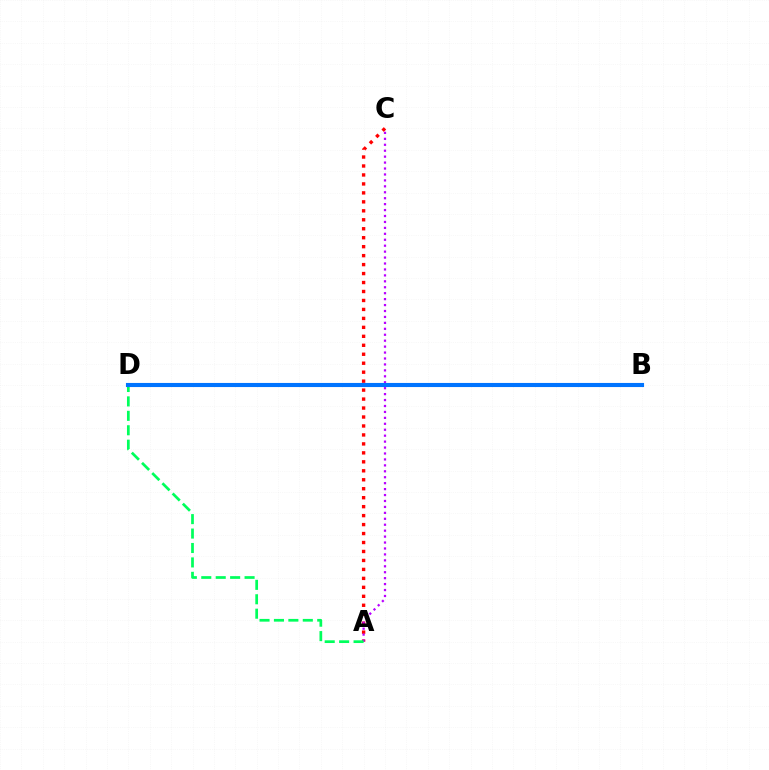{('B', 'D'): [{'color': '#d1ff00', 'line_style': 'dashed', 'thickness': 1.67}, {'color': '#0074ff', 'line_style': 'solid', 'thickness': 2.95}], ('A', 'C'): [{'color': '#ff0000', 'line_style': 'dotted', 'thickness': 2.44}, {'color': '#b900ff', 'line_style': 'dotted', 'thickness': 1.61}], ('A', 'D'): [{'color': '#00ff5c', 'line_style': 'dashed', 'thickness': 1.96}]}